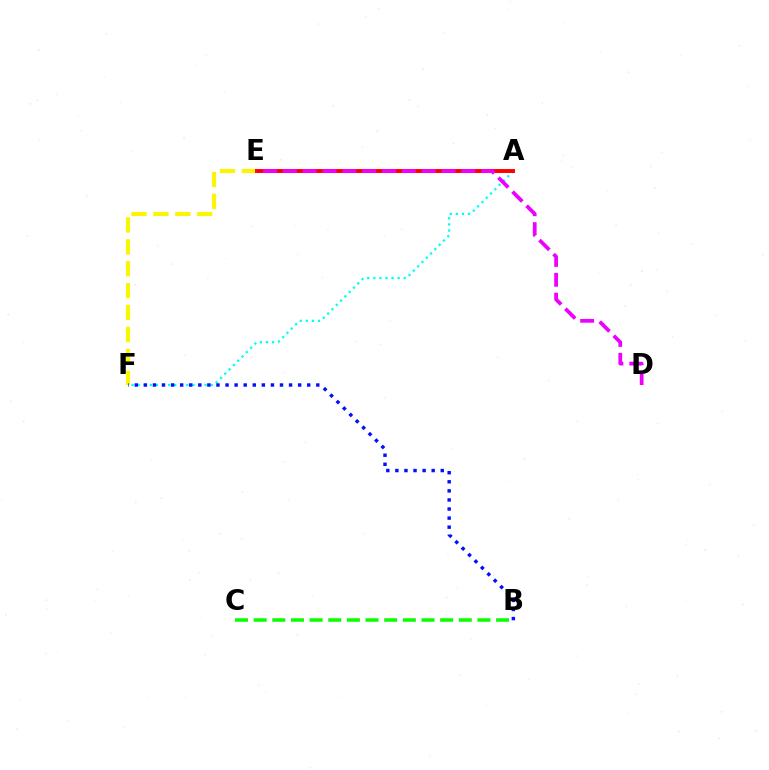{('A', 'F'): [{'color': '#00fff6', 'line_style': 'dotted', 'thickness': 1.65}], ('E', 'F'): [{'color': '#fcf500', 'line_style': 'dashed', 'thickness': 2.98}], ('B', 'C'): [{'color': '#08ff00', 'line_style': 'dashed', 'thickness': 2.53}], ('B', 'F'): [{'color': '#0010ff', 'line_style': 'dotted', 'thickness': 2.47}], ('A', 'E'): [{'color': '#ff0000', 'line_style': 'solid', 'thickness': 2.83}], ('D', 'E'): [{'color': '#ee00ff', 'line_style': 'dashed', 'thickness': 2.7}]}